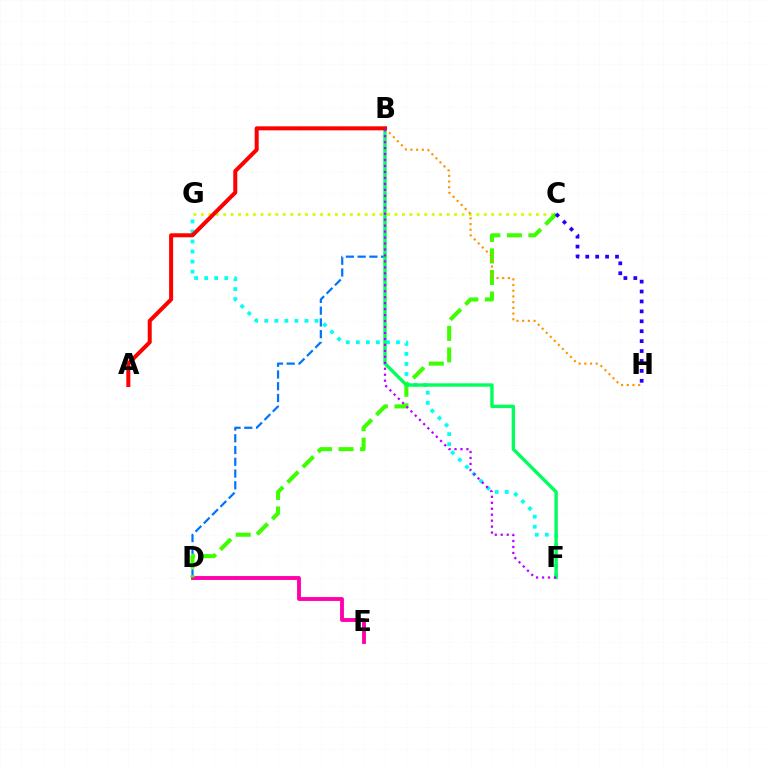{('B', 'D'): [{'color': '#0074ff', 'line_style': 'dashed', 'thickness': 1.6}], ('F', 'G'): [{'color': '#00fff6', 'line_style': 'dotted', 'thickness': 2.73}], ('C', 'G'): [{'color': '#d1ff00', 'line_style': 'dotted', 'thickness': 2.02}], ('D', 'E'): [{'color': '#ff00ac', 'line_style': 'solid', 'thickness': 2.78}], ('C', 'D'): [{'color': '#3dff00', 'line_style': 'dashed', 'thickness': 2.93}], ('B', 'F'): [{'color': '#00ff5c', 'line_style': 'solid', 'thickness': 2.44}, {'color': '#b900ff', 'line_style': 'dotted', 'thickness': 1.62}], ('B', 'H'): [{'color': '#ff9400', 'line_style': 'dotted', 'thickness': 1.55}], ('A', 'B'): [{'color': '#ff0000', 'line_style': 'solid', 'thickness': 2.89}], ('C', 'H'): [{'color': '#2500ff', 'line_style': 'dotted', 'thickness': 2.7}]}